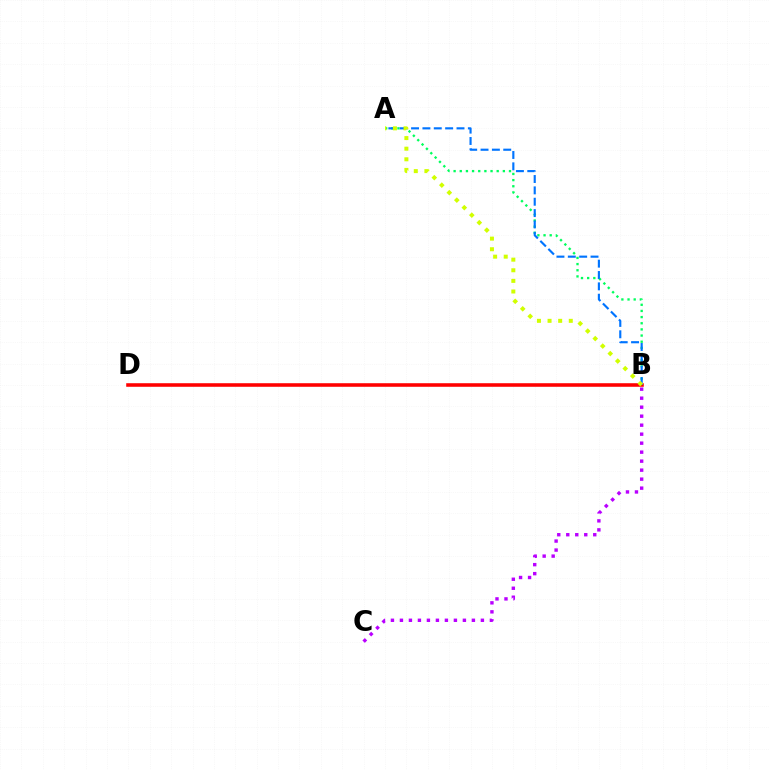{('A', 'B'): [{'color': '#00ff5c', 'line_style': 'dotted', 'thickness': 1.67}, {'color': '#0074ff', 'line_style': 'dashed', 'thickness': 1.54}, {'color': '#d1ff00', 'line_style': 'dotted', 'thickness': 2.88}], ('B', 'D'): [{'color': '#ff0000', 'line_style': 'solid', 'thickness': 2.56}], ('B', 'C'): [{'color': '#b900ff', 'line_style': 'dotted', 'thickness': 2.44}]}